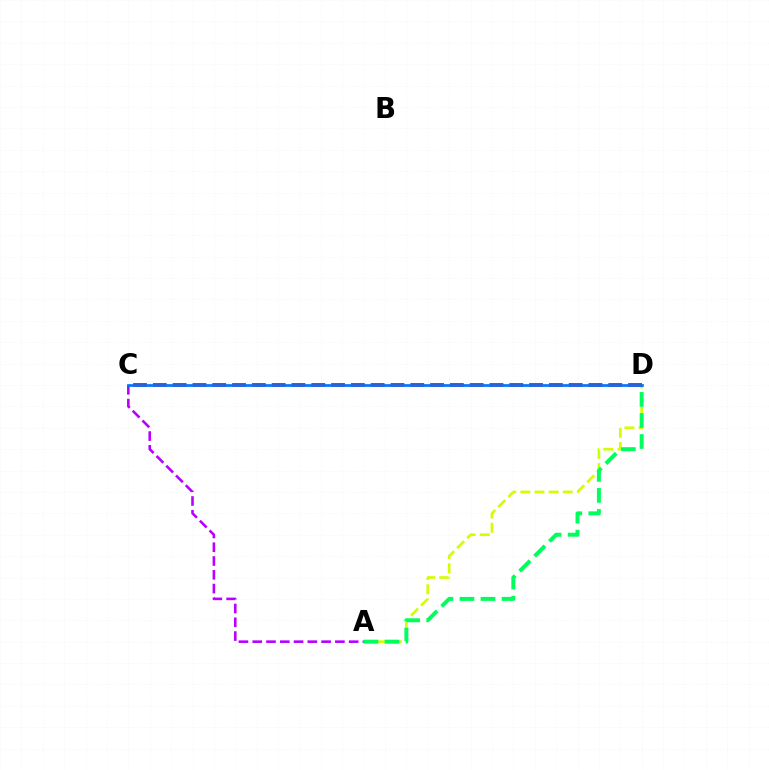{('A', 'D'): [{'color': '#d1ff00', 'line_style': 'dashed', 'thickness': 1.92}, {'color': '#00ff5c', 'line_style': 'dashed', 'thickness': 2.86}], ('A', 'C'): [{'color': '#b900ff', 'line_style': 'dashed', 'thickness': 1.87}], ('C', 'D'): [{'color': '#ff0000', 'line_style': 'dashed', 'thickness': 2.69}, {'color': '#0074ff', 'line_style': 'solid', 'thickness': 1.93}]}